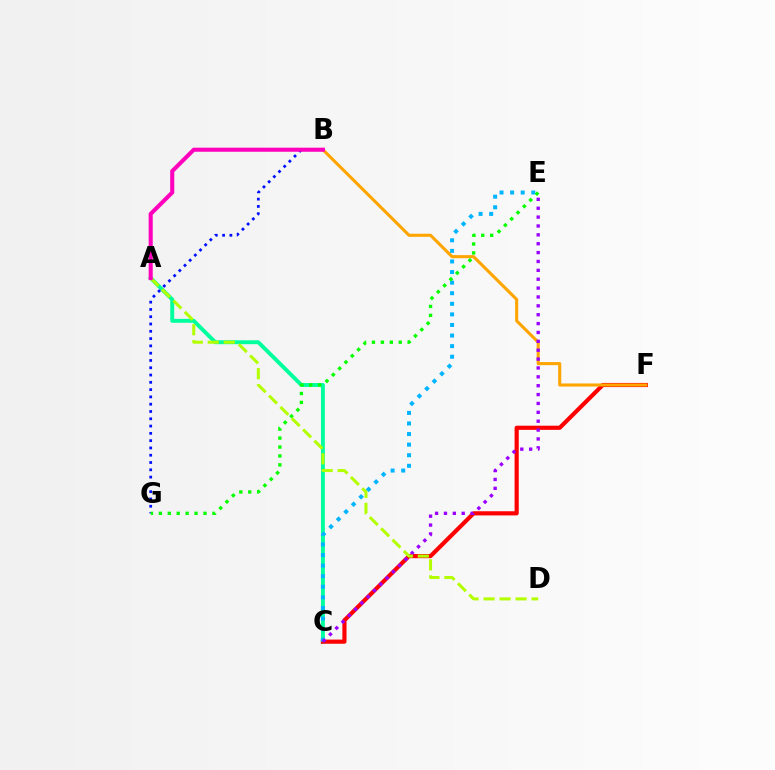{('A', 'C'): [{'color': '#00ff9d', 'line_style': 'solid', 'thickness': 2.82}], ('C', 'F'): [{'color': '#ff0000', 'line_style': 'solid', 'thickness': 2.99}], ('C', 'E'): [{'color': '#00b5ff', 'line_style': 'dotted', 'thickness': 2.88}, {'color': '#9b00ff', 'line_style': 'dotted', 'thickness': 2.41}], ('B', 'F'): [{'color': '#ffa500', 'line_style': 'solid', 'thickness': 2.22}], ('B', 'G'): [{'color': '#0010ff', 'line_style': 'dotted', 'thickness': 1.98}], ('E', 'G'): [{'color': '#08ff00', 'line_style': 'dotted', 'thickness': 2.43}], ('A', 'D'): [{'color': '#b3ff00', 'line_style': 'dashed', 'thickness': 2.17}], ('A', 'B'): [{'color': '#ff00bd', 'line_style': 'solid', 'thickness': 2.93}]}